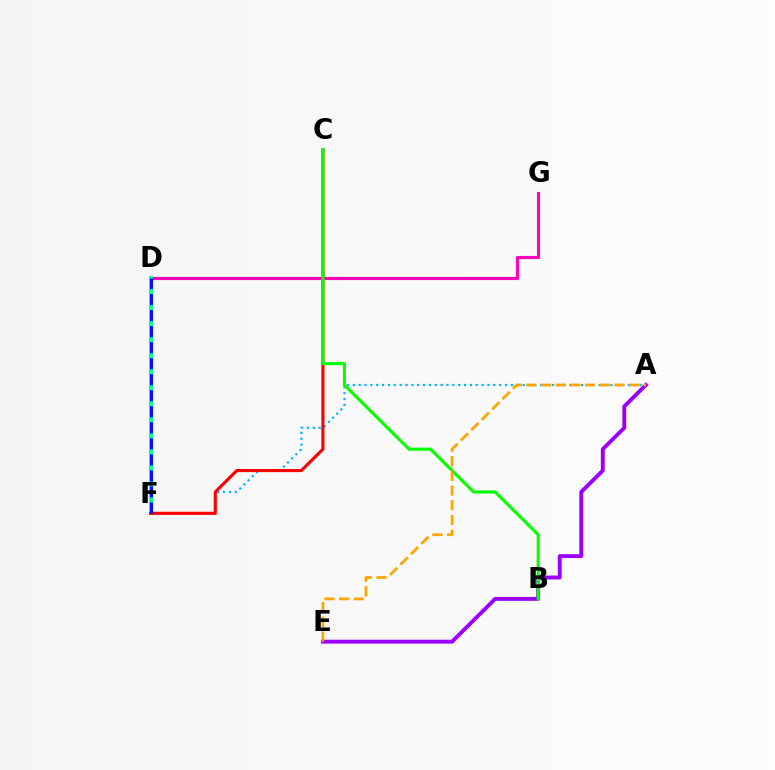{('D', 'G'): [{'color': '#ff00bd', 'line_style': 'solid', 'thickness': 2.26}], ('A', 'E'): [{'color': '#9b00ff', 'line_style': 'solid', 'thickness': 2.81}, {'color': '#ffa500', 'line_style': 'dashed', 'thickness': 2.0}], ('D', 'F'): [{'color': '#b3ff00', 'line_style': 'solid', 'thickness': 1.84}, {'color': '#00ff9d', 'line_style': 'solid', 'thickness': 2.82}, {'color': '#0010ff', 'line_style': 'dashed', 'thickness': 2.18}], ('A', 'F'): [{'color': '#00b5ff', 'line_style': 'dotted', 'thickness': 1.59}], ('C', 'F'): [{'color': '#ff0000', 'line_style': 'solid', 'thickness': 2.24}], ('B', 'C'): [{'color': '#08ff00', 'line_style': 'solid', 'thickness': 2.24}]}